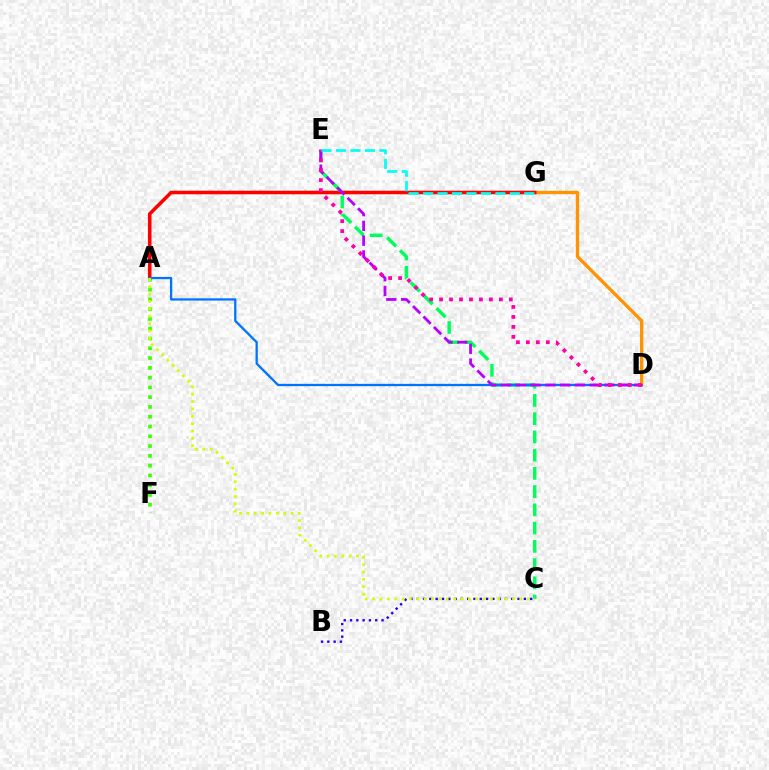{('D', 'G'): [{'color': '#ff9400', 'line_style': 'solid', 'thickness': 2.4}], ('A', 'G'): [{'color': '#ff0000', 'line_style': 'solid', 'thickness': 2.56}], ('C', 'E'): [{'color': '#00ff5c', 'line_style': 'dashed', 'thickness': 2.48}], ('A', 'F'): [{'color': '#3dff00', 'line_style': 'dotted', 'thickness': 2.66}], ('B', 'C'): [{'color': '#2500ff', 'line_style': 'dotted', 'thickness': 1.71}], ('A', 'D'): [{'color': '#0074ff', 'line_style': 'solid', 'thickness': 1.64}], ('D', 'E'): [{'color': '#b900ff', 'line_style': 'dashed', 'thickness': 2.01}, {'color': '#ff00ac', 'line_style': 'dotted', 'thickness': 2.71}], ('A', 'C'): [{'color': '#d1ff00', 'line_style': 'dotted', 'thickness': 2.0}], ('E', 'G'): [{'color': '#00fff6', 'line_style': 'dashed', 'thickness': 1.96}]}